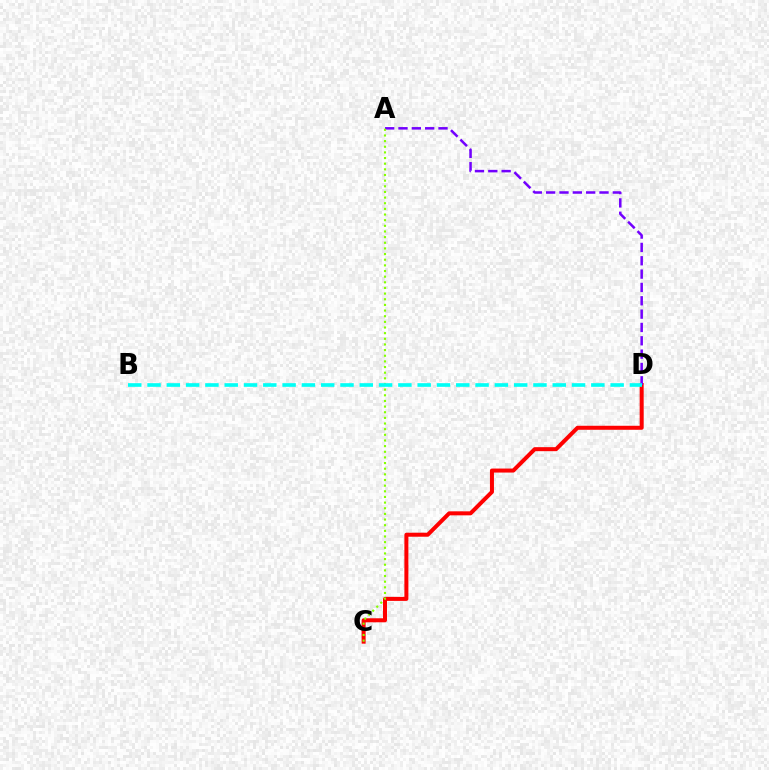{('C', 'D'): [{'color': '#ff0000', 'line_style': 'solid', 'thickness': 2.89}], ('A', 'D'): [{'color': '#7200ff', 'line_style': 'dashed', 'thickness': 1.81}], ('A', 'C'): [{'color': '#84ff00', 'line_style': 'dotted', 'thickness': 1.53}], ('B', 'D'): [{'color': '#00fff6', 'line_style': 'dashed', 'thickness': 2.62}]}